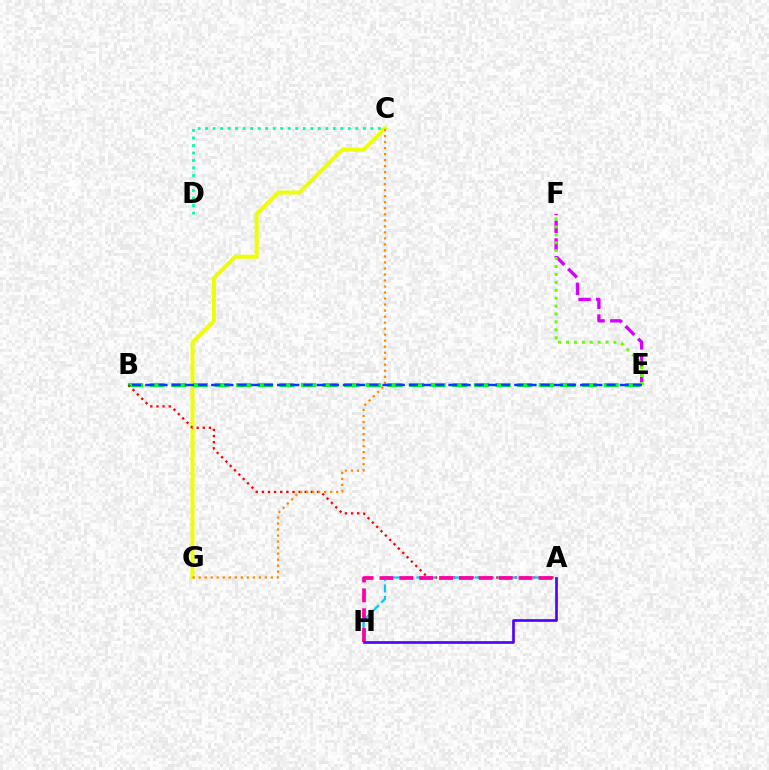{('C', 'G'): [{'color': '#eeff00', 'line_style': 'solid', 'thickness': 2.84}, {'color': '#ff8800', 'line_style': 'dotted', 'thickness': 1.63}], ('B', 'E'): [{'color': '#00ff27', 'line_style': 'dashed', 'thickness': 2.94}, {'color': '#003fff', 'line_style': 'dashed', 'thickness': 1.79}], ('E', 'F'): [{'color': '#d600ff', 'line_style': 'dashed', 'thickness': 2.41}, {'color': '#66ff00', 'line_style': 'dotted', 'thickness': 2.15}], ('A', 'B'): [{'color': '#ff0000', 'line_style': 'dotted', 'thickness': 1.67}], ('A', 'H'): [{'color': '#00c7ff', 'line_style': 'dashed', 'thickness': 1.58}, {'color': '#ff00a0', 'line_style': 'dashed', 'thickness': 2.7}, {'color': '#4f00ff', 'line_style': 'solid', 'thickness': 1.92}], ('C', 'D'): [{'color': '#00ffaf', 'line_style': 'dotted', 'thickness': 2.04}]}